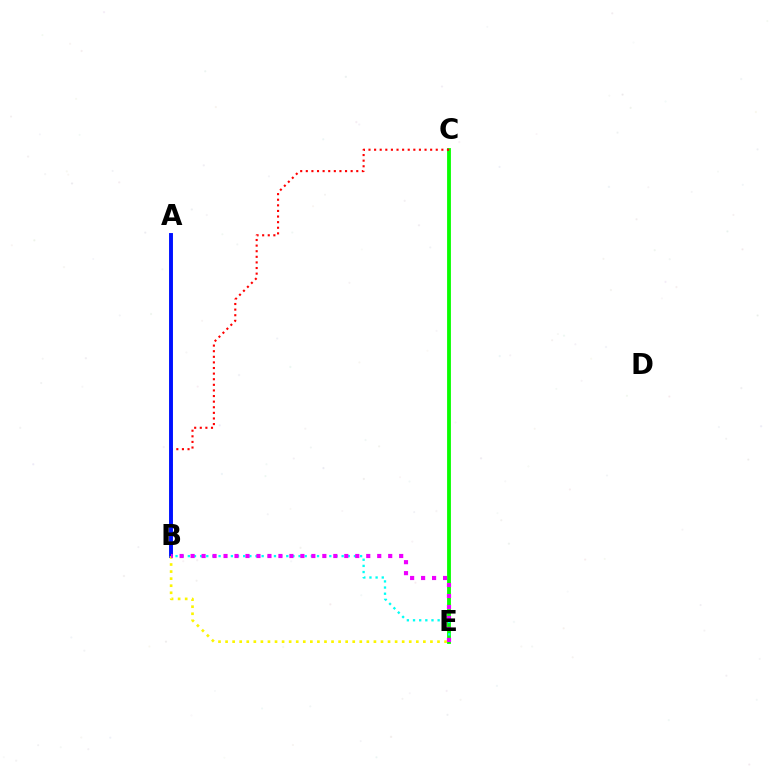{('C', 'E'): [{'color': '#08ff00', 'line_style': 'solid', 'thickness': 2.75}], ('B', 'C'): [{'color': '#ff0000', 'line_style': 'dotted', 'thickness': 1.52}], ('A', 'B'): [{'color': '#0010ff', 'line_style': 'solid', 'thickness': 2.81}], ('B', 'E'): [{'color': '#fcf500', 'line_style': 'dotted', 'thickness': 1.92}, {'color': '#00fff6', 'line_style': 'dotted', 'thickness': 1.67}, {'color': '#ee00ff', 'line_style': 'dotted', 'thickness': 2.98}]}